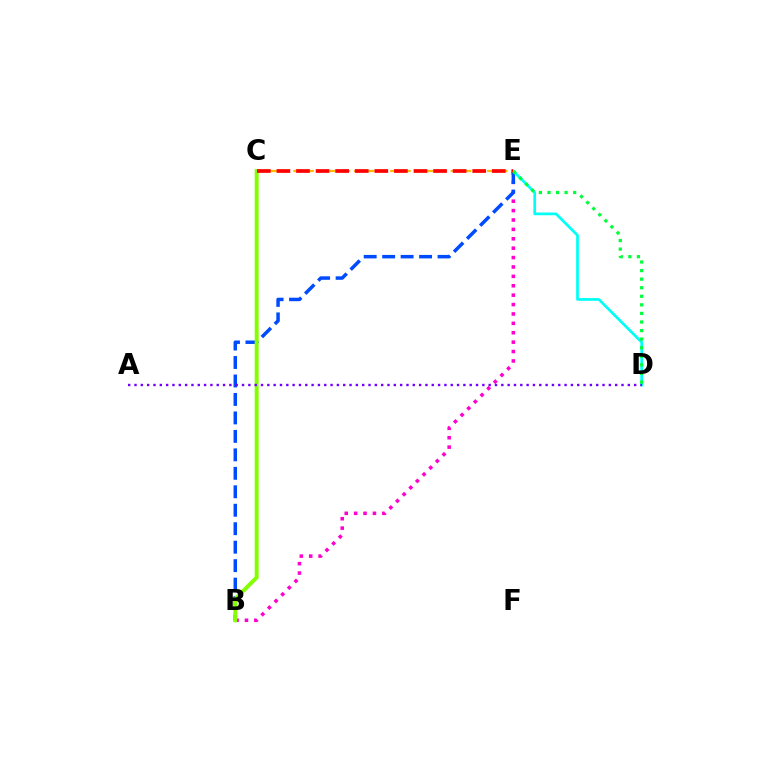{('B', 'E'): [{'color': '#ff00cf', 'line_style': 'dotted', 'thickness': 2.55}, {'color': '#004bff', 'line_style': 'dashed', 'thickness': 2.51}], ('D', 'E'): [{'color': '#00fff6', 'line_style': 'solid', 'thickness': 1.96}, {'color': '#00ff39', 'line_style': 'dotted', 'thickness': 2.33}], ('B', 'C'): [{'color': '#84ff00', 'line_style': 'solid', 'thickness': 2.84}], ('C', 'E'): [{'color': '#ffbd00', 'line_style': 'dashed', 'thickness': 1.64}, {'color': '#ff0000', 'line_style': 'dashed', 'thickness': 2.66}], ('A', 'D'): [{'color': '#7200ff', 'line_style': 'dotted', 'thickness': 1.72}]}